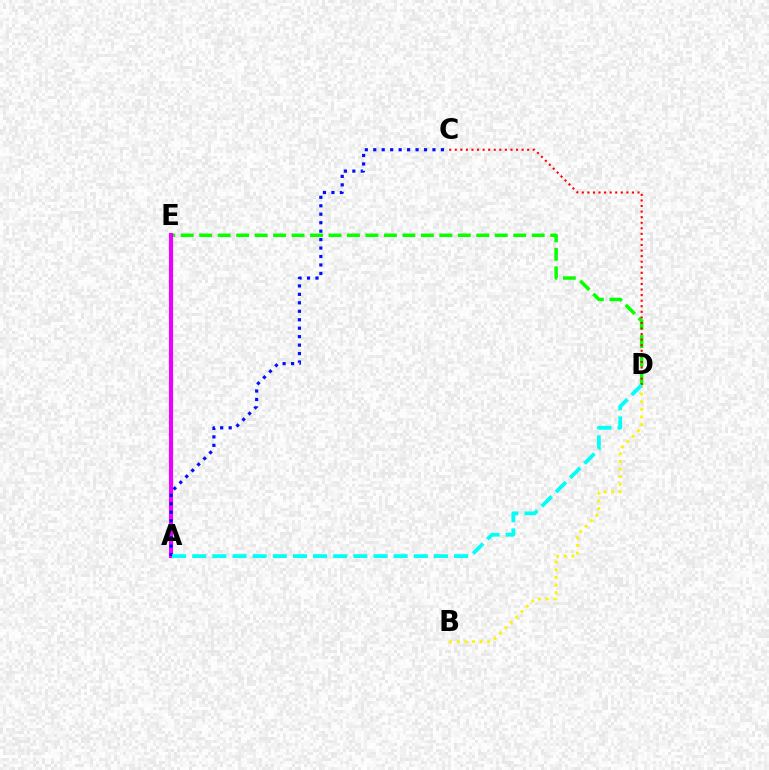{('D', 'E'): [{'color': '#08ff00', 'line_style': 'dashed', 'thickness': 2.51}], ('A', 'E'): [{'color': '#ee00ff', 'line_style': 'solid', 'thickness': 2.98}], ('A', 'C'): [{'color': '#0010ff', 'line_style': 'dotted', 'thickness': 2.3}], ('B', 'D'): [{'color': '#fcf500', 'line_style': 'dotted', 'thickness': 2.07}], ('C', 'D'): [{'color': '#ff0000', 'line_style': 'dotted', 'thickness': 1.51}], ('A', 'D'): [{'color': '#00fff6', 'line_style': 'dashed', 'thickness': 2.74}]}